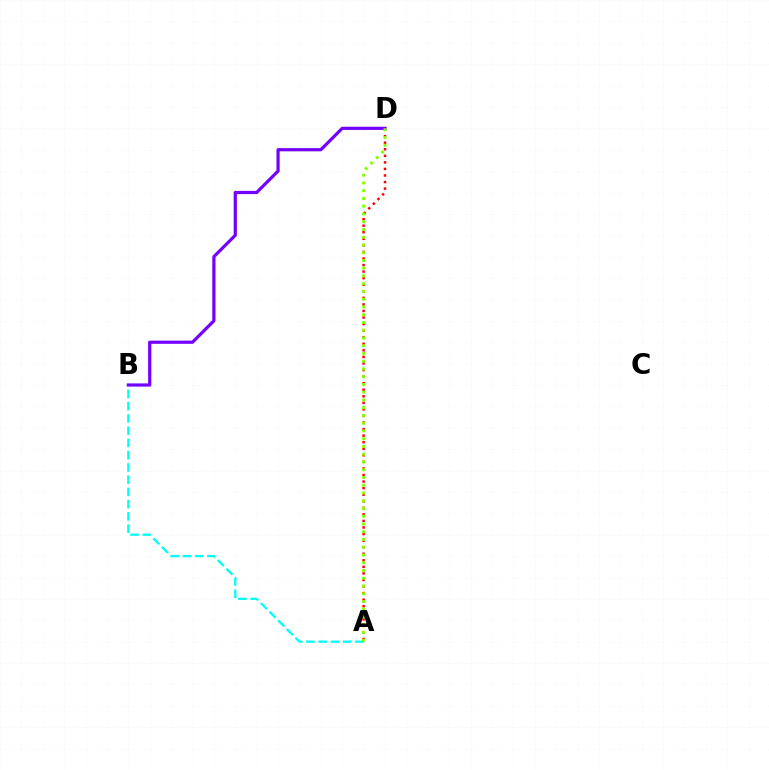{('A', 'B'): [{'color': '#00fff6', 'line_style': 'dashed', 'thickness': 1.66}], ('B', 'D'): [{'color': '#7200ff', 'line_style': 'solid', 'thickness': 2.29}], ('A', 'D'): [{'color': '#ff0000', 'line_style': 'dotted', 'thickness': 1.78}, {'color': '#84ff00', 'line_style': 'dotted', 'thickness': 2.11}]}